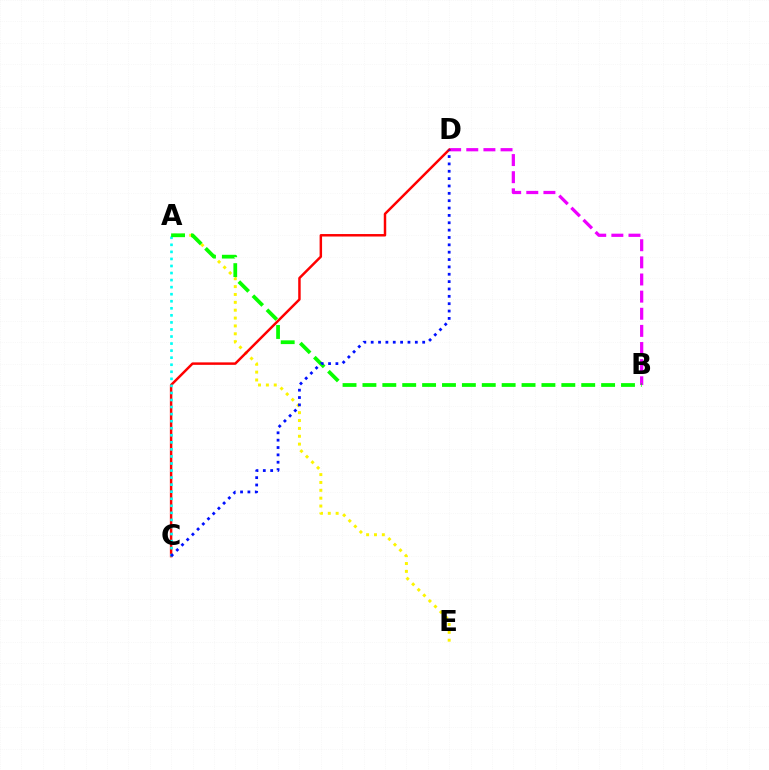{('A', 'E'): [{'color': '#fcf500', 'line_style': 'dotted', 'thickness': 2.14}], ('B', 'D'): [{'color': '#ee00ff', 'line_style': 'dashed', 'thickness': 2.33}], ('C', 'D'): [{'color': '#ff0000', 'line_style': 'solid', 'thickness': 1.78}, {'color': '#0010ff', 'line_style': 'dotted', 'thickness': 2.0}], ('A', 'C'): [{'color': '#00fff6', 'line_style': 'dotted', 'thickness': 1.92}], ('A', 'B'): [{'color': '#08ff00', 'line_style': 'dashed', 'thickness': 2.7}]}